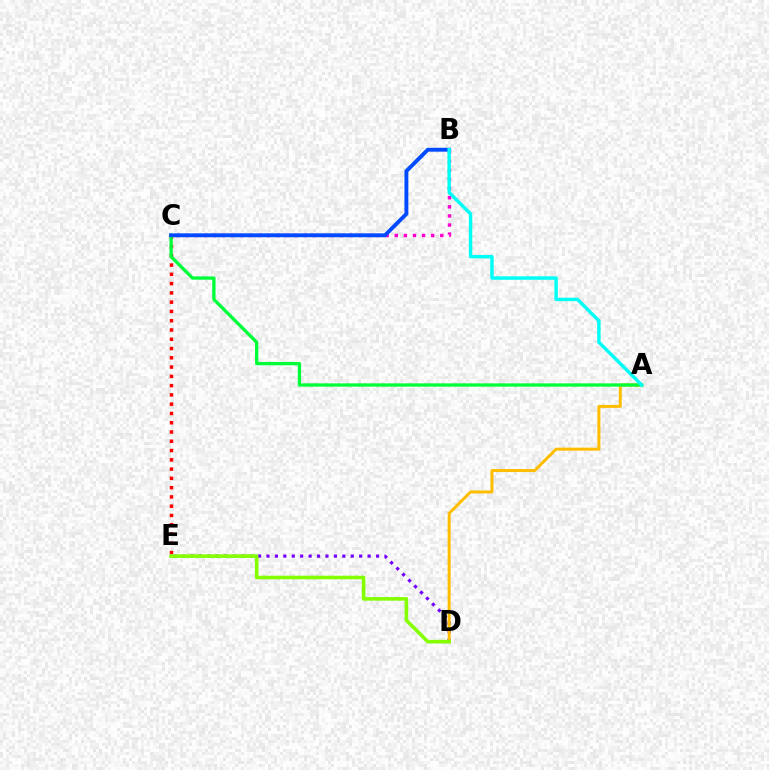{('D', 'E'): [{'color': '#7200ff', 'line_style': 'dotted', 'thickness': 2.29}, {'color': '#84ff00', 'line_style': 'solid', 'thickness': 2.59}], ('B', 'C'): [{'color': '#ff00cf', 'line_style': 'dotted', 'thickness': 2.47}, {'color': '#004bff', 'line_style': 'solid', 'thickness': 2.8}], ('A', 'D'): [{'color': '#ffbd00', 'line_style': 'solid', 'thickness': 2.16}], ('C', 'E'): [{'color': '#ff0000', 'line_style': 'dotted', 'thickness': 2.52}], ('A', 'C'): [{'color': '#00ff39', 'line_style': 'solid', 'thickness': 2.38}], ('A', 'B'): [{'color': '#00fff6', 'line_style': 'solid', 'thickness': 2.47}]}